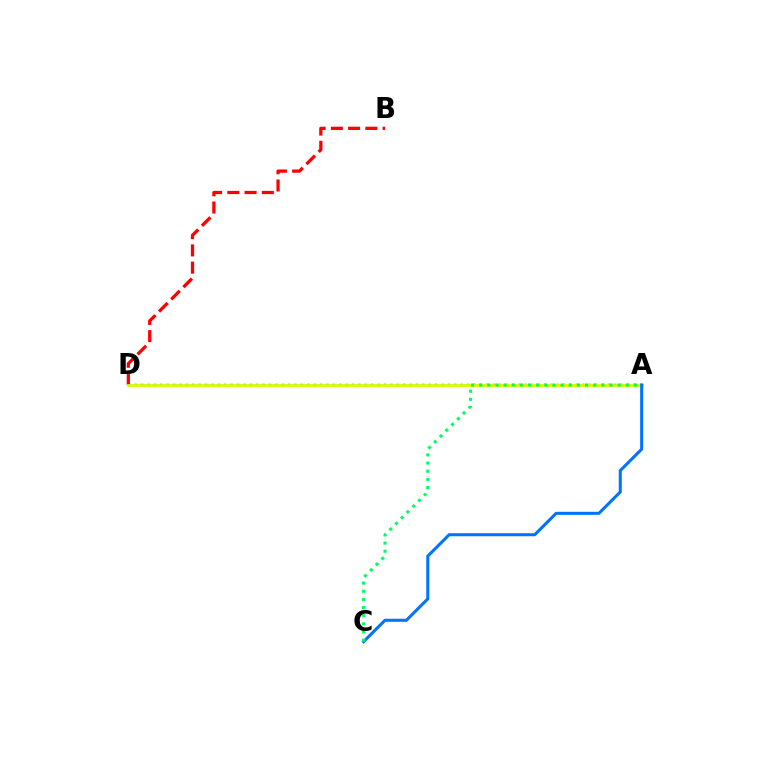{('B', 'D'): [{'color': '#ff0000', 'line_style': 'dashed', 'thickness': 2.34}], ('A', 'D'): [{'color': '#b900ff', 'line_style': 'dotted', 'thickness': 1.74}, {'color': '#d1ff00', 'line_style': 'solid', 'thickness': 2.04}], ('A', 'C'): [{'color': '#0074ff', 'line_style': 'solid', 'thickness': 2.2}, {'color': '#00ff5c', 'line_style': 'dotted', 'thickness': 2.21}]}